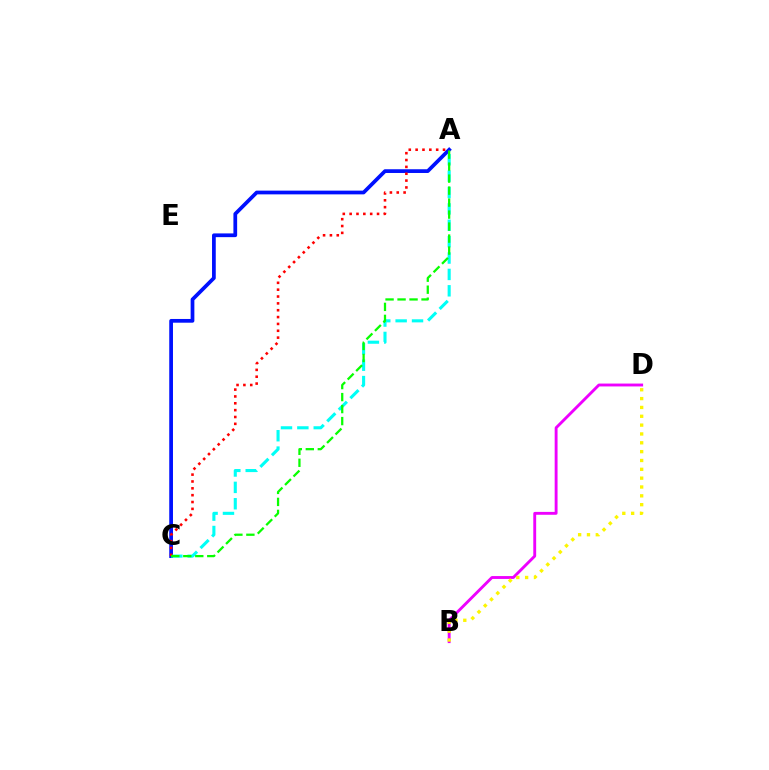{('B', 'D'): [{'color': '#ee00ff', 'line_style': 'solid', 'thickness': 2.07}, {'color': '#fcf500', 'line_style': 'dotted', 'thickness': 2.4}], ('A', 'C'): [{'color': '#0010ff', 'line_style': 'solid', 'thickness': 2.69}, {'color': '#00fff6', 'line_style': 'dashed', 'thickness': 2.23}, {'color': '#ff0000', 'line_style': 'dotted', 'thickness': 1.86}, {'color': '#08ff00', 'line_style': 'dashed', 'thickness': 1.63}]}